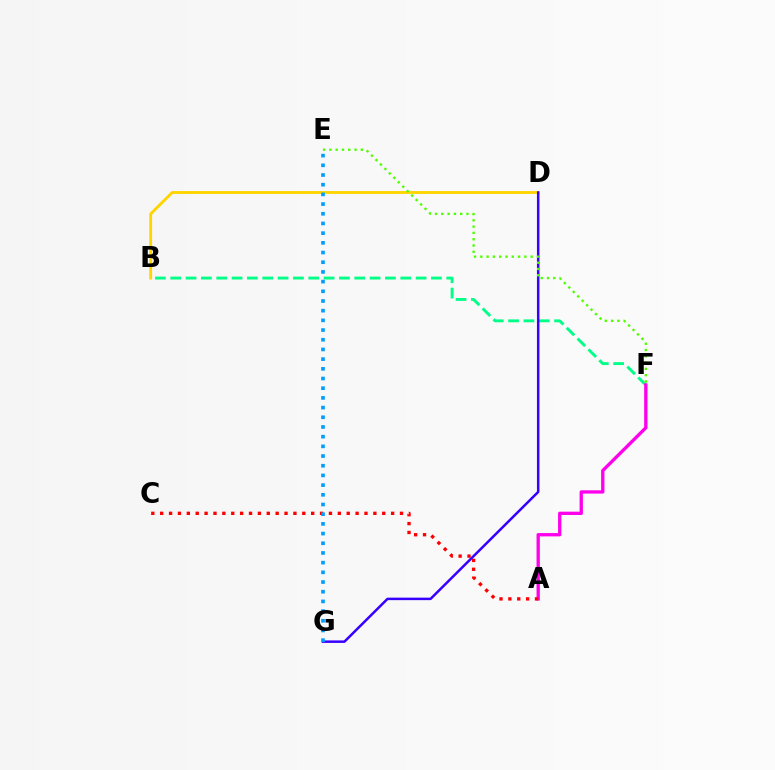{('B', 'F'): [{'color': '#00ff86', 'line_style': 'dashed', 'thickness': 2.08}], ('B', 'D'): [{'color': '#ffd500', 'line_style': 'solid', 'thickness': 2.05}], ('A', 'F'): [{'color': '#ff00ed', 'line_style': 'solid', 'thickness': 2.39}], ('A', 'C'): [{'color': '#ff0000', 'line_style': 'dotted', 'thickness': 2.41}], ('D', 'G'): [{'color': '#3700ff', 'line_style': 'solid', 'thickness': 1.8}], ('E', 'F'): [{'color': '#4fff00', 'line_style': 'dotted', 'thickness': 1.71}], ('E', 'G'): [{'color': '#009eff', 'line_style': 'dotted', 'thickness': 2.63}]}